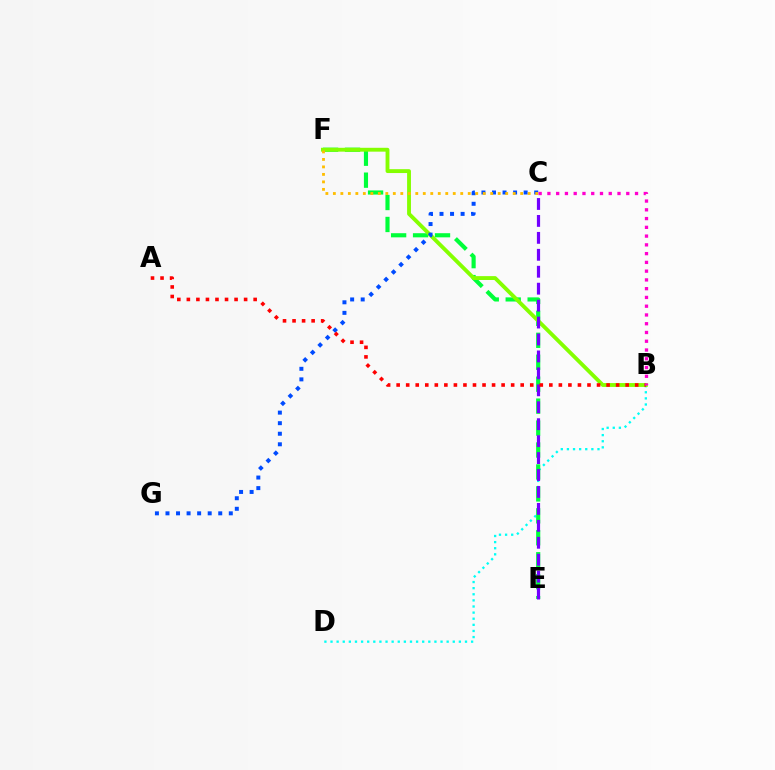{('B', 'D'): [{'color': '#00fff6', 'line_style': 'dotted', 'thickness': 1.66}], ('E', 'F'): [{'color': '#00ff39', 'line_style': 'dashed', 'thickness': 2.98}], ('B', 'F'): [{'color': '#84ff00', 'line_style': 'solid', 'thickness': 2.78}], ('C', 'G'): [{'color': '#004bff', 'line_style': 'dotted', 'thickness': 2.87}], ('C', 'E'): [{'color': '#7200ff', 'line_style': 'dashed', 'thickness': 2.3}], ('C', 'F'): [{'color': '#ffbd00', 'line_style': 'dotted', 'thickness': 2.04}], ('A', 'B'): [{'color': '#ff0000', 'line_style': 'dotted', 'thickness': 2.59}], ('B', 'C'): [{'color': '#ff00cf', 'line_style': 'dotted', 'thickness': 2.38}]}